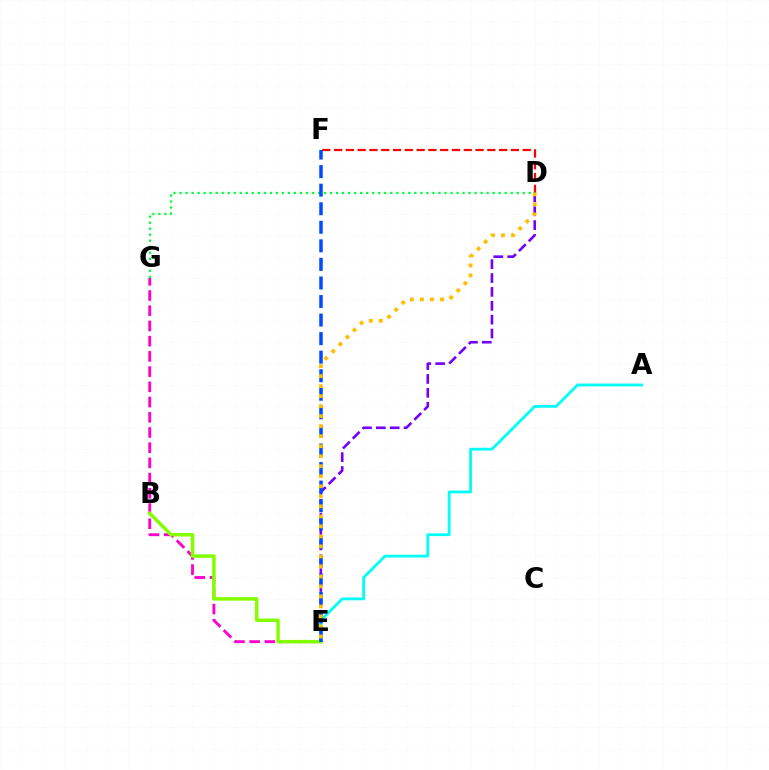{('D', 'F'): [{'color': '#ff0000', 'line_style': 'dashed', 'thickness': 1.6}], ('D', 'E'): [{'color': '#7200ff', 'line_style': 'dashed', 'thickness': 1.88}, {'color': '#ffbd00', 'line_style': 'dotted', 'thickness': 2.72}], ('E', 'G'): [{'color': '#ff00cf', 'line_style': 'dashed', 'thickness': 2.07}], ('A', 'E'): [{'color': '#00fff6', 'line_style': 'solid', 'thickness': 2.01}], ('D', 'G'): [{'color': '#00ff39', 'line_style': 'dotted', 'thickness': 1.64}], ('B', 'E'): [{'color': '#84ff00', 'line_style': 'solid', 'thickness': 2.52}], ('E', 'F'): [{'color': '#004bff', 'line_style': 'dashed', 'thickness': 2.52}]}